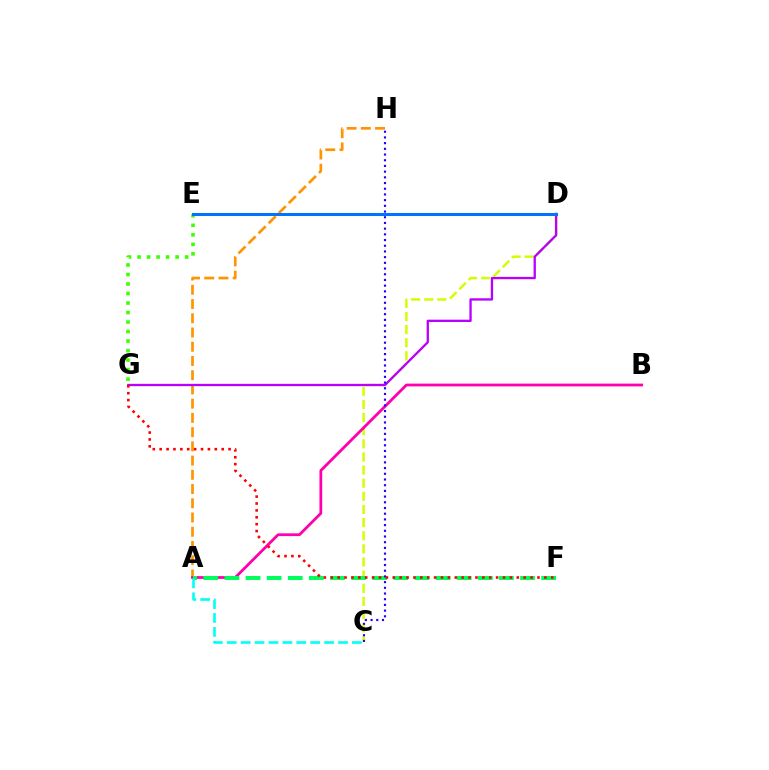{('A', 'H'): [{'color': '#ff9400', 'line_style': 'dashed', 'thickness': 1.93}], ('C', 'D'): [{'color': '#d1ff00', 'line_style': 'dashed', 'thickness': 1.78}], ('E', 'G'): [{'color': '#3dff00', 'line_style': 'dotted', 'thickness': 2.59}], ('A', 'B'): [{'color': '#ff00ac', 'line_style': 'solid', 'thickness': 2.01}], ('A', 'F'): [{'color': '#00ff5c', 'line_style': 'dashed', 'thickness': 2.87}], ('A', 'C'): [{'color': '#00fff6', 'line_style': 'dashed', 'thickness': 1.89}], ('D', 'G'): [{'color': '#b900ff', 'line_style': 'solid', 'thickness': 1.67}], ('C', 'H'): [{'color': '#2500ff', 'line_style': 'dotted', 'thickness': 1.55}], ('F', 'G'): [{'color': '#ff0000', 'line_style': 'dotted', 'thickness': 1.87}], ('D', 'E'): [{'color': '#0074ff', 'line_style': 'solid', 'thickness': 2.16}]}